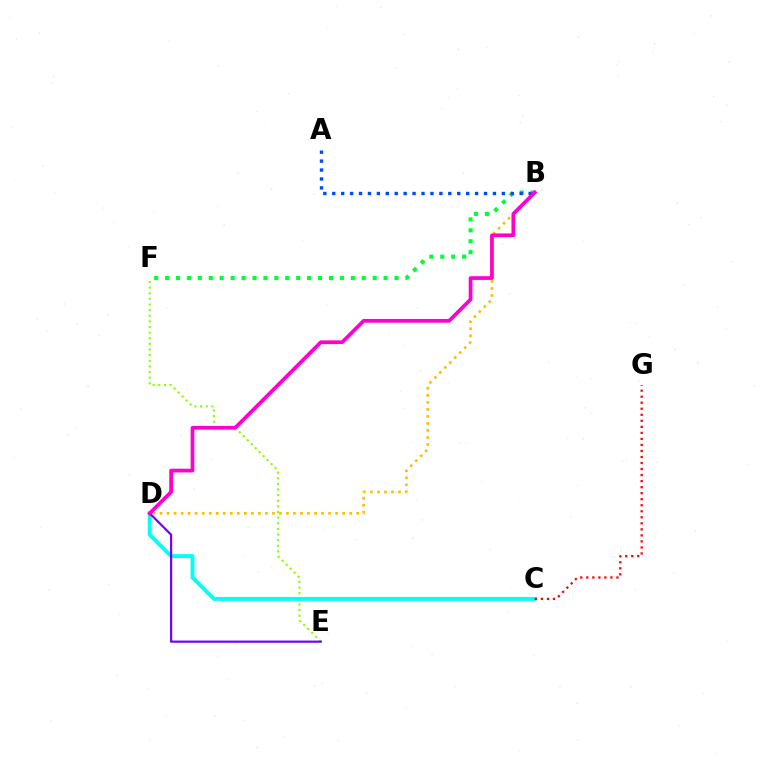{('E', 'F'): [{'color': '#84ff00', 'line_style': 'dotted', 'thickness': 1.53}], ('B', 'D'): [{'color': '#ffbd00', 'line_style': 'dotted', 'thickness': 1.91}, {'color': '#ff00cf', 'line_style': 'solid', 'thickness': 2.68}], ('B', 'F'): [{'color': '#00ff39', 'line_style': 'dotted', 'thickness': 2.97}], ('A', 'B'): [{'color': '#004bff', 'line_style': 'dotted', 'thickness': 2.43}], ('C', 'D'): [{'color': '#00fff6', 'line_style': 'solid', 'thickness': 2.83}], ('C', 'G'): [{'color': '#ff0000', 'line_style': 'dotted', 'thickness': 1.64}], ('D', 'E'): [{'color': '#7200ff', 'line_style': 'solid', 'thickness': 1.57}]}